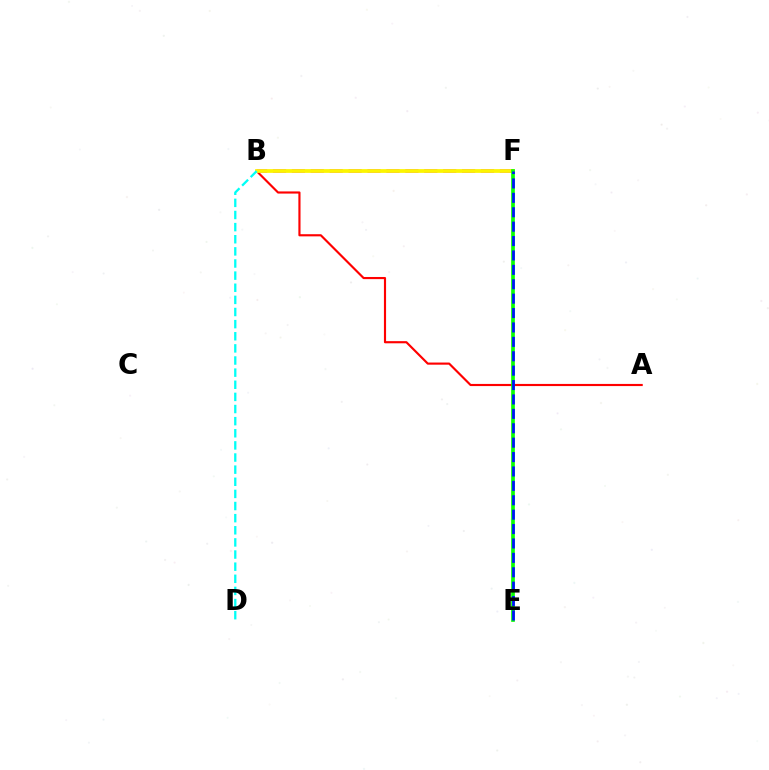{('A', 'B'): [{'color': '#ff0000', 'line_style': 'solid', 'thickness': 1.55}], ('B', 'F'): [{'color': '#ee00ff', 'line_style': 'dashed', 'thickness': 2.57}, {'color': '#fcf500', 'line_style': 'solid', 'thickness': 2.7}], ('B', 'D'): [{'color': '#00fff6', 'line_style': 'dashed', 'thickness': 1.65}], ('E', 'F'): [{'color': '#08ff00', 'line_style': 'solid', 'thickness': 2.65}, {'color': '#0010ff', 'line_style': 'dashed', 'thickness': 1.96}]}